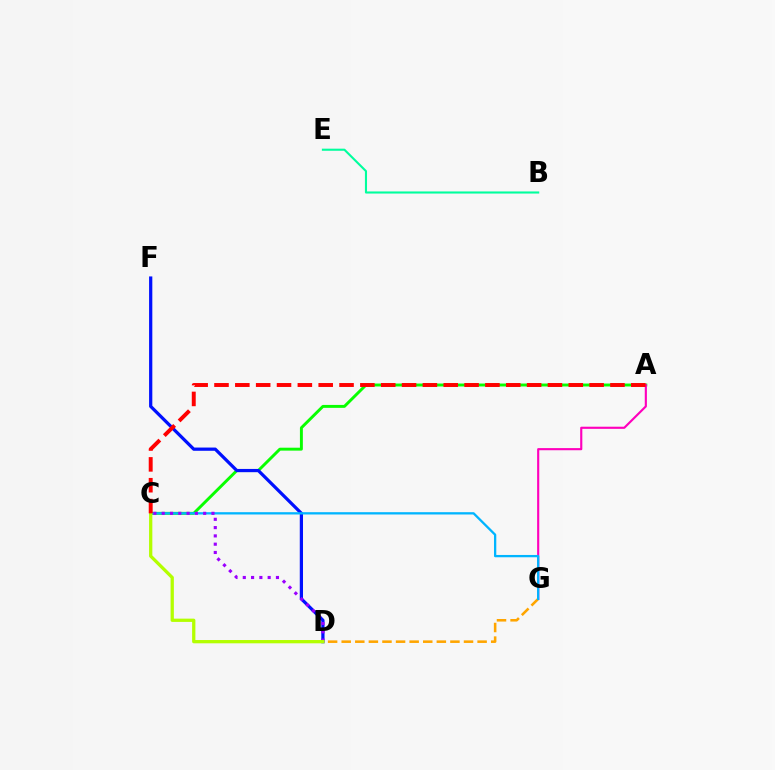{('A', 'C'): [{'color': '#08ff00', 'line_style': 'solid', 'thickness': 2.11}, {'color': '#ff0000', 'line_style': 'dashed', 'thickness': 2.83}], ('B', 'E'): [{'color': '#00ff9d', 'line_style': 'solid', 'thickness': 1.51}], ('A', 'G'): [{'color': '#ff00bd', 'line_style': 'solid', 'thickness': 1.54}], ('D', 'F'): [{'color': '#0010ff', 'line_style': 'solid', 'thickness': 2.33}], ('D', 'G'): [{'color': '#ffa500', 'line_style': 'dashed', 'thickness': 1.85}], ('C', 'G'): [{'color': '#00b5ff', 'line_style': 'solid', 'thickness': 1.65}], ('C', 'D'): [{'color': '#9b00ff', 'line_style': 'dotted', 'thickness': 2.25}, {'color': '#b3ff00', 'line_style': 'solid', 'thickness': 2.36}]}